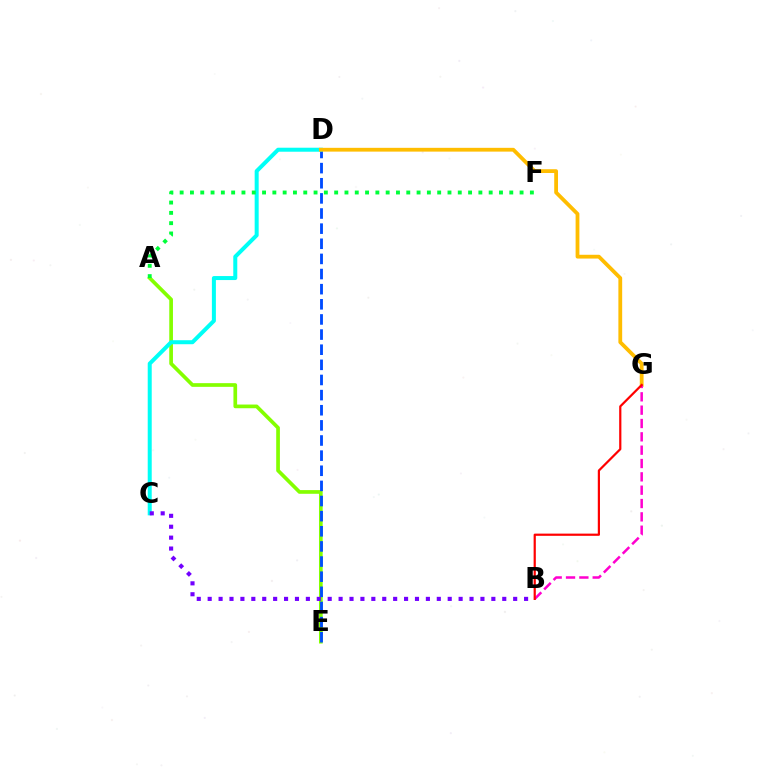{('A', 'E'): [{'color': '#84ff00', 'line_style': 'solid', 'thickness': 2.66}], ('D', 'E'): [{'color': '#004bff', 'line_style': 'dashed', 'thickness': 2.06}], ('C', 'D'): [{'color': '#00fff6', 'line_style': 'solid', 'thickness': 2.88}], ('D', 'G'): [{'color': '#ffbd00', 'line_style': 'solid', 'thickness': 2.73}], ('A', 'F'): [{'color': '#00ff39', 'line_style': 'dotted', 'thickness': 2.8}], ('B', 'G'): [{'color': '#ff00cf', 'line_style': 'dashed', 'thickness': 1.81}, {'color': '#ff0000', 'line_style': 'solid', 'thickness': 1.59}], ('B', 'C'): [{'color': '#7200ff', 'line_style': 'dotted', 'thickness': 2.96}]}